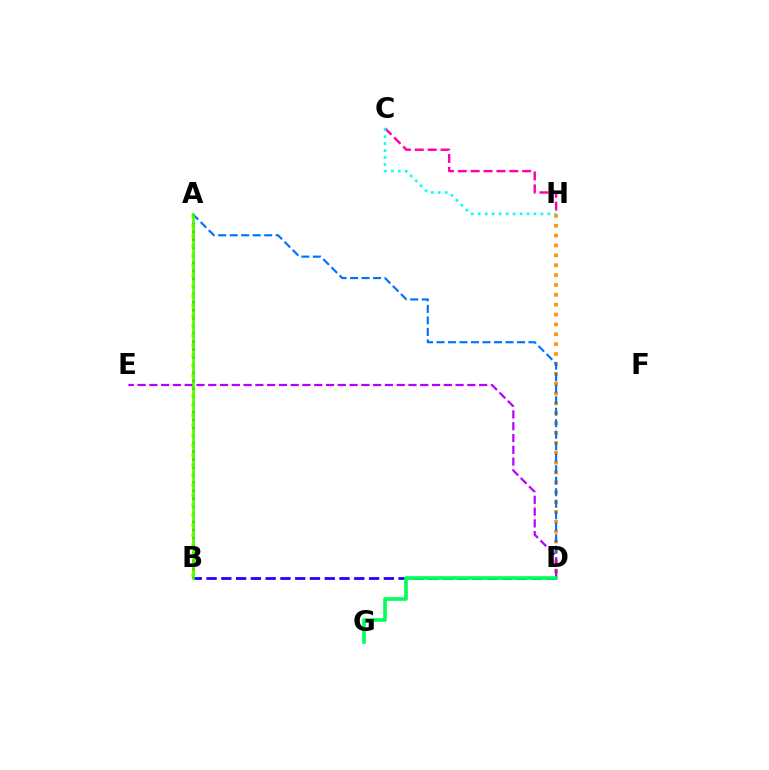{('A', 'B'): [{'color': '#ff0000', 'line_style': 'dotted', 'thickness': 2.13}, {'color': '#d1ff00', 'line_style': 'dotted', 'thickness': 2.71}, {'color': '#3dff00', 'line_style': 'solid', 'thickness': 1.83}], ('D', 'H'): [{'color': '#ff9400', 'line_style': 'dotted', 'thickness': 2.68}], ('B', 'D'): [{'color': '#2500ff', 'line_style': 'dashed', 'thickness': 2.01}], ('C', 'H'): [{'color': '#ff00ac', 'line_style': 'dashed', 'thickness': 1.75}, {'color': '#00fff6', 'line_style': 'dotted', 'thickness': 1.89}], ('A', 'D'): [{'color': '#0074ff', 'line_style': 'dashed', 'thickness': 1.56}], ('D', 'E'): [{'color': '#b900ff', 'line_style': 'dashed', 'thickness': 1.6}], ('D', 'G'): [{'color': '#00ff5c', 'line_style': 'solid', 'thickness': 2.61}]}